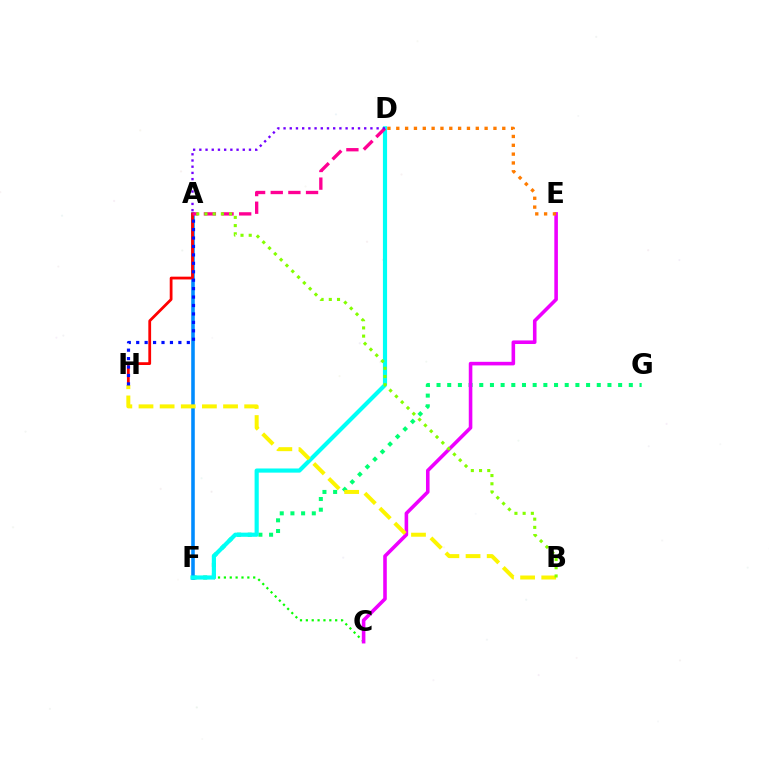{('C', 'F'): [{'color': '#08ff00', 'line_style': 'dotted', 'thickness': 1.59}], ('F', 'G'): [{'color': '#00ff74', 'line_style': 'dotted', 'thickness': 2.9}], ('A', 'F'): [{'color': '#008cff', 'line_style': 'solid', 'thickness': 2.57}], ('A', 'H'): [{'color': '#ff0000', 'line_style': 'solid', 'thickness': 2.0}, {'color': '#0010ff', 'line_style': 'dotted', 'thickness': 2.29}], ('D', 'F'): [{'color': '#00fff6', 'line_style': 'solid', 'thickness': 2.99}], ('C', 'E'): [{'color': '#ee00ff', 'line_style': 'solid', 'thickness': 2.58}], ('A', 'D'): [{'color': '#ff0094', 'line_style': 'dashed', 'thickness': 2.4}, {'color': '#7200ff', 'line_style': 'dotted', 'thickness': 1.69}], ('D', 'E'): [{'color': '#ff7c00', 'line_style': 'dotted', 'thickness': 2.4}], ('B', 'H'): [{'color': '#fcf500', 'line_style': 'dashed', 'thickness': 2.87}], ('A', 'B'): [{'color': '#84ff00', 'line_style': 'dotted', 'thickness': 2.23}]}